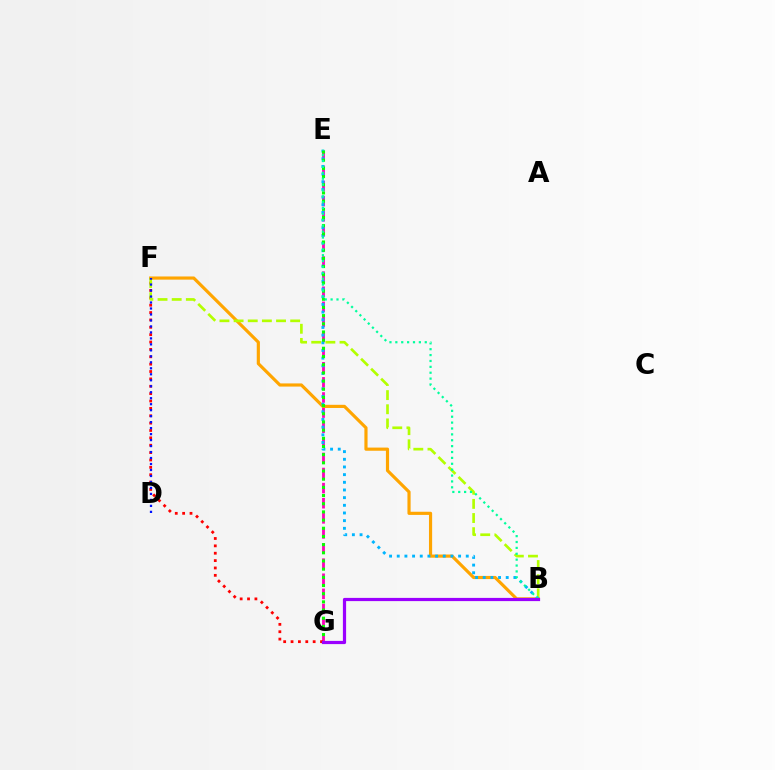{('E', 'G'): [{'color': '#ff00bd', 'line_style': 'dashed', 'thickness': 2.05}, {'color': '#08ff00', 'line_style': 'dotted', 'thickness': 2.22}], ('B', 'F'): [{'color': '#ffa500', 'line_style': 'solid', 'thickness': 2.28}, {'color': '#b3ff00', 'line_style': 'dashed', 'thickness': 1.92}], ('F', 'G'): [{'color': '#ff0000', 'line_style': 'dotted', 'thickness': 2.0}], ('B', 'E'): [{'color': '#00b5ff', 'line_style': 'dotted', 'thickness': 2.08}, {'color': '#00ff9d', 'line_style': 'dotted', 'thickness': 1.6}], ('D', 'F'): [{'color': '#0010ff', 'line_style': 'dotted', 'thickness': 1.63}], ('B', 'G'): [{'color': '#9b00ff', 'line_style': 'solid', 'thickness': 2.3}]}